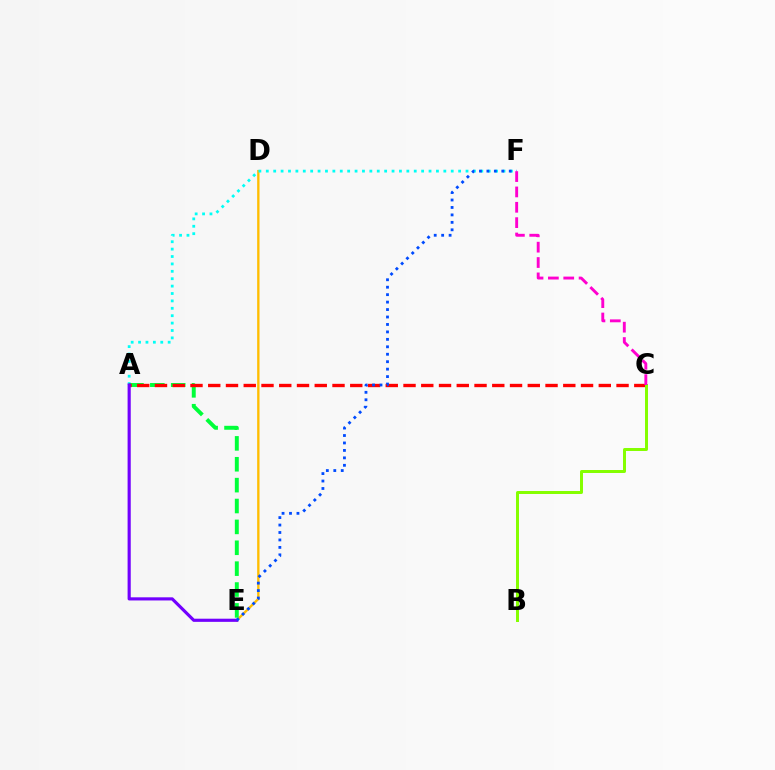{('D', 'E'): [{'color': '#ffbd00', 'line_style': 'solid', 'thickness': 1.69}], ('A', 'F'): [{'color': '#00fff6', 'line_style': 'dotted', 'thickness': 2.01}], ('A', 'E'): [{'color': '#00ff39', 'line_style': 'dashed', 'thickness': 2.84}, {'color': '#7200ff', 'line_style': 'solid', 'thickness': 2.27}], ('A', 'C'): [{'color': '#ff0000', 'line_style': 'dashed', 'thickness': 2.41}], ('B', 'C'): [{'color': '#84ff00', 'line_style': 'solid', 'thickness': 2.14}], ('E', 'F'): [{'color': '#004bff', 'line_style': 'dotted', 'thickness': 2.02}], ('C', 'F'): [{'color': '#ff00cf', 'line_style': 'dashed', 'thickness': 2.09}]}